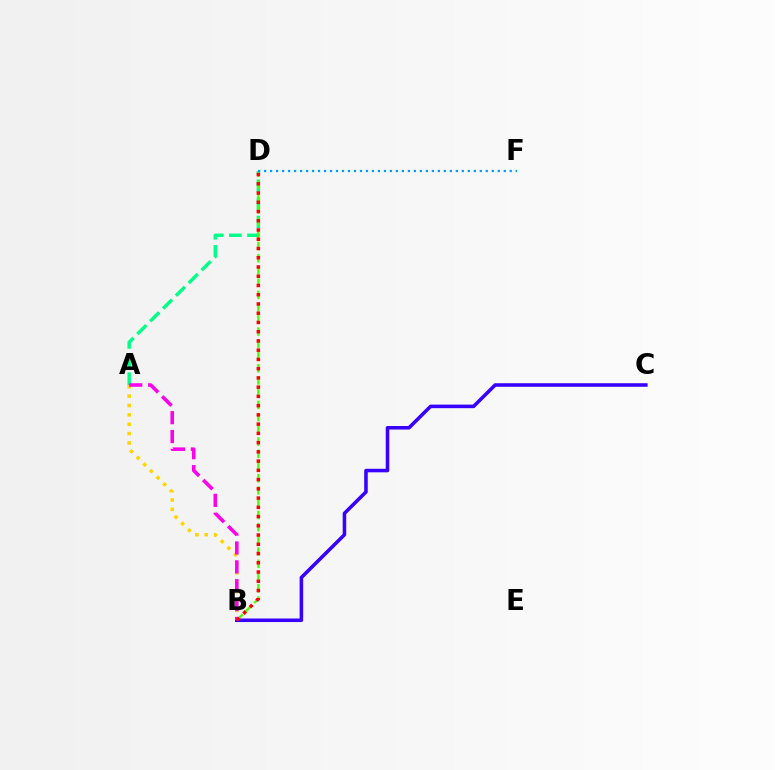{('A', 'B'): [{'color': '#ffd500', 'line_style': 'dotted', 'thickness': 2.54}, {'color': '#ff00ed', 'line_style': 'dashed', 'thickness': 2.56}], ('A', 'D'): [{'color': '#00ff86', 'line_style': 'dashed', 'thickness': 2.46}], ('B', 'D'): [{'color': '#4fff00', 'line_style': 'dashed', 'thickness': 1.66}, {'color': '#ff0000', 'line_style': 'dotted', 'thickness': 2.51}], ('B', 'C'): [{'color': '#3700ff', 'line_style': 'solid', 'thickness': 2.55}], ('D', 'F'): [{'color': '#009eff', 'line_style': 'dotted', 'thickness': 1.63}]}